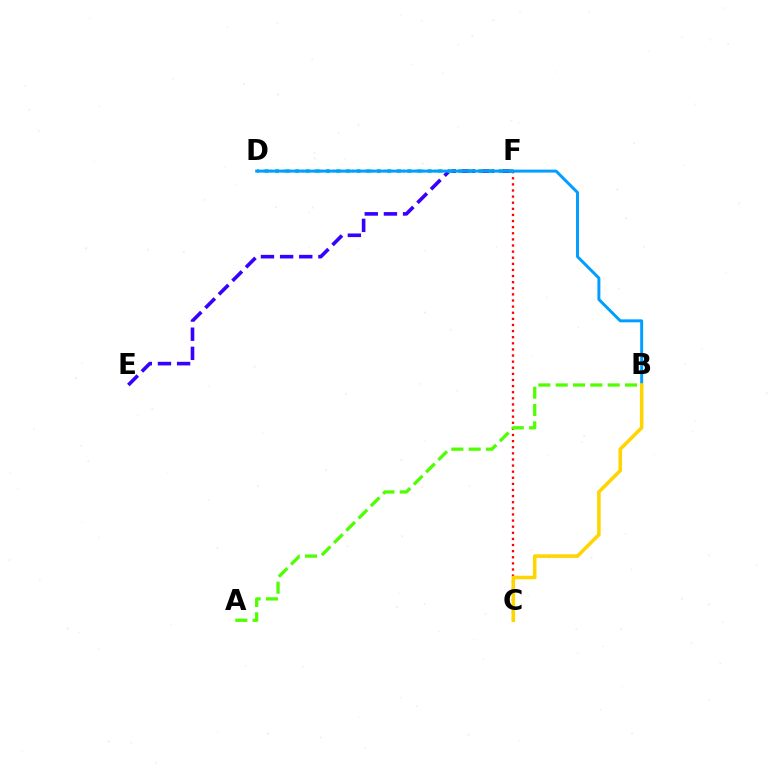{('E', 'F'): [{'color': '#3700ff', 'line_style': 'dashed', 'thickness': 2.6}], ('C', 'F'): [{'color': '#ff0000', 'line_style': 'dotted', 'thickness': 1.66}], ('D', 'F'): [{'color': '#00ff86', 'line_style': 'dotted', 'thickness': 2.76}, {'color': '#ff00ed', 'line_style': 'dotted', 'thickness': 1.72}], ('A', 'B'): [{'color': '#4fff00', 'line_style': 'dashed', 'thickness': 2.35}], ('B', 'D'): [{'color': '#009eff', 'line_style': 'solid', 'thickness': 2.13}], ('B', 'C'): [{'color': '#ffd500', 'line_style': 'solid', 'thickness': 2.56}]}